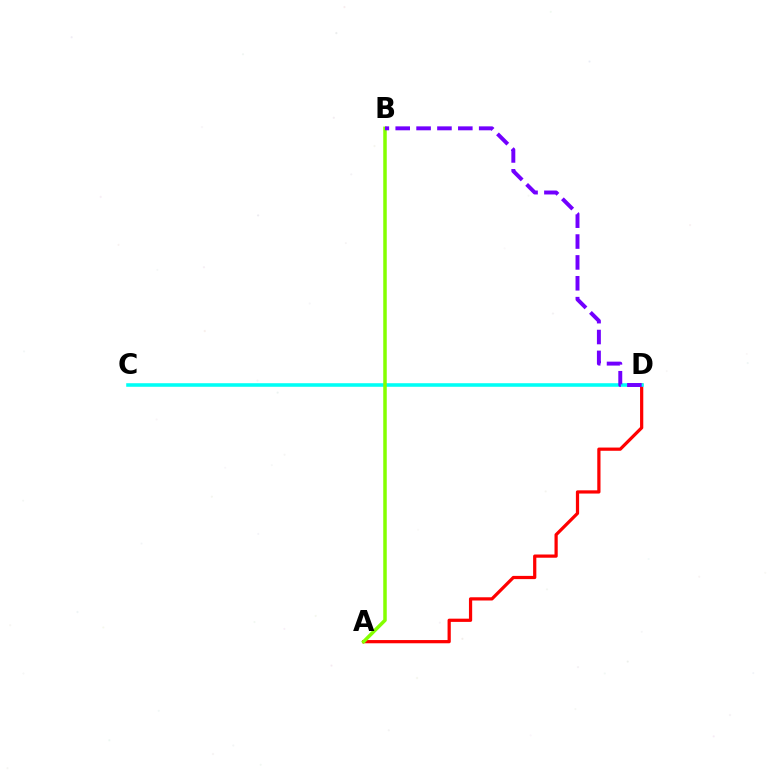{('A', 'D'): [{'color': '#ff0000', 'line_style': 'solid', 'thickness': 2.32}], ('C', 'D'): [{'color': '#00fff6', 'line_style': 'solid', 'thickness': 2.57}], ('A', 'B'): [{'color': '#84ff00', 'line_style': 'solid', 'thickness': 2.53}], ('B', 'D'): [{'color': '#7200ff', 'line_style': 'dashed', 'thickness': 2.83}]}